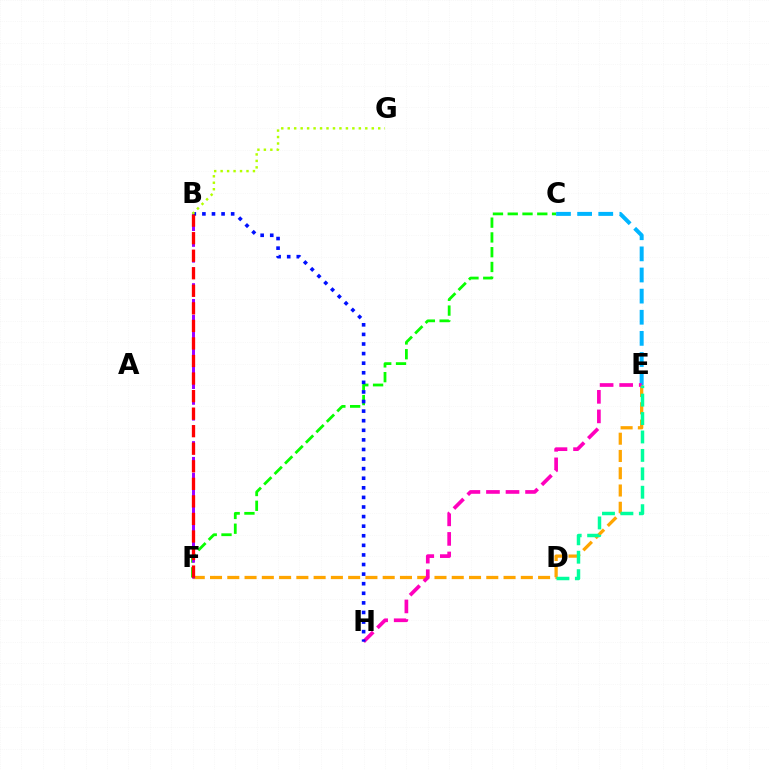{('E', 'F'): [{'color': '#ffa500', 'line_style': 'dashed', 'thickness': 2.35}], ('C', 'F'): [{'color': '#08ff00', 'line_style': 'dashed', 'thickness': 2.01}], ('C', 'E'): [{'color': '#00b5ff', 'line_style': 'dashed', 'thickness': 2.87}], ('E', 'H'): [{'color': '#ff00bd', 'line_style': 'dashed', 'thickness': 2.66}], ('B', 'F'): [{'color': '#9b00ff', 'line_style': 'dashed', 'thickness': 2.15}, {'color': '#ff0000', 'line_style': 'dashed', 'thickness': 2.38}], ('B', 'H'): [{'color': '#0010ff', 'line_style': 'dotted', 'thickness': 2.61}], ('B', 'G'): [{'color': '#b3ff00', 'line_style': 'dotted', 'thickness': 1.76}], ('D', 'E'): [{'color': '#00ff9d', 'line_style': 'dashed', 'thickness': 2.5}]}